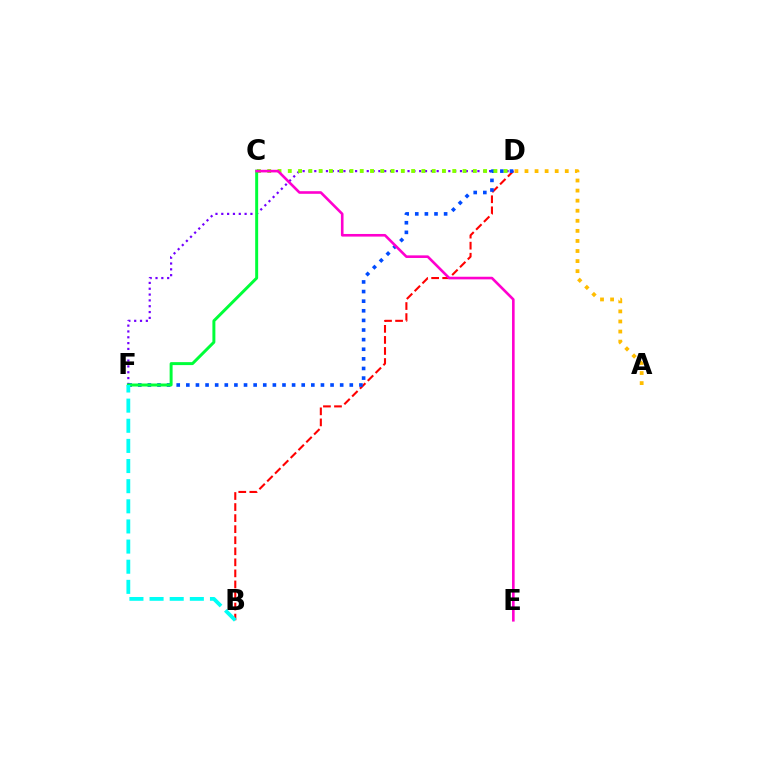{('A', 'D'): [{'color': '#ffbd00', 'line_style': 'dotted', 'thickness': 2.74}], ('B', 'D'): [{'color': '#ff0000', 'line_style': 'dashed', 'thickness': 1.5}], ('D', 'F'): [{'color': '#7200ff', 'line_style': 'dotted', 'thickness': 1.58}, {'color': '#004bff', 'line_style': 'dotted', 'thickness': 2.61}], ('C', 'D'): [{'color': '#84ff00', 'line_style': 'dotted', 'thickness': 2.79}], ('C', 'F'): [{'color': '#00ff39', 'line_style': 'solid', 'thickness': 2.14}], ('B', 'F'): [{'color': '#00fff6', 'line_style': 'dashed', 'thickness': 2.74}], ('C', 'E'): [{'color': '#ff00cf', 'line_style': 'solid', 'thickness': 1.88}]}